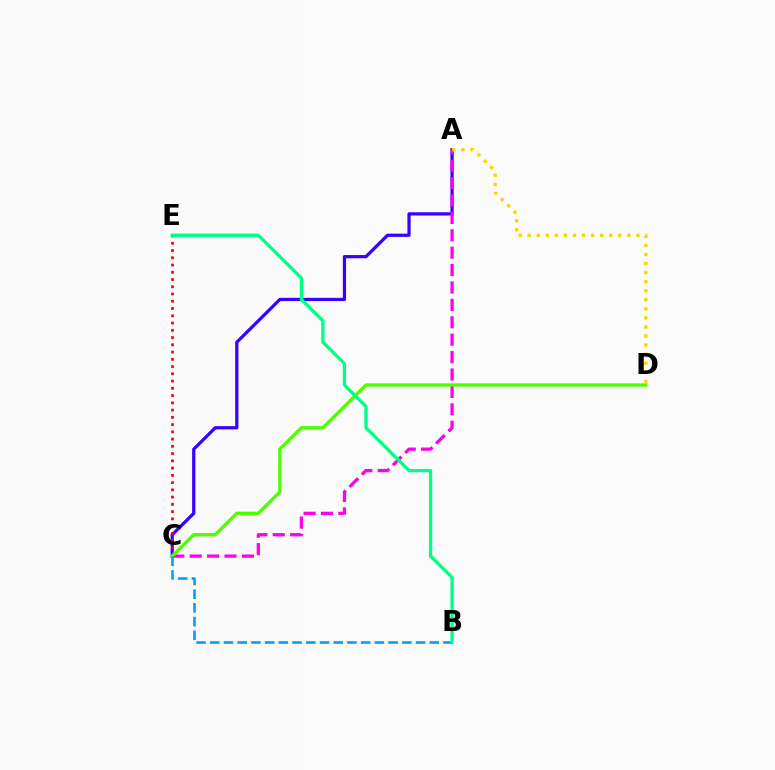{('A', 'C'): [{'color': '#3700ff', 'line_style': 'solid', 'thickness': 2.32}, {'color': '#ff00ed', 'line_style': 'dashed', 'thickness': 2.36}], ('C', 'E'): [{'color': '#ff0000', 'line_style': 'dotted', 'thickness': 1.97}], ('A', 'D'): [{'color': '#ffd500', 'line_style': 'dotted', 'thickness': 2.46}], ('C', 'D'): [{'color': '#4fff00', 'line_style': 'solid', 'thickness': 2.42}], ('B', 'C'): [{'color': '#009eff', 'line_style': 'dashed', 'thickness': 1.86}], ('B', 'E'): [{'color': '#00ff86', 'line_style': 'solid', 'thickness': 2.37}]}